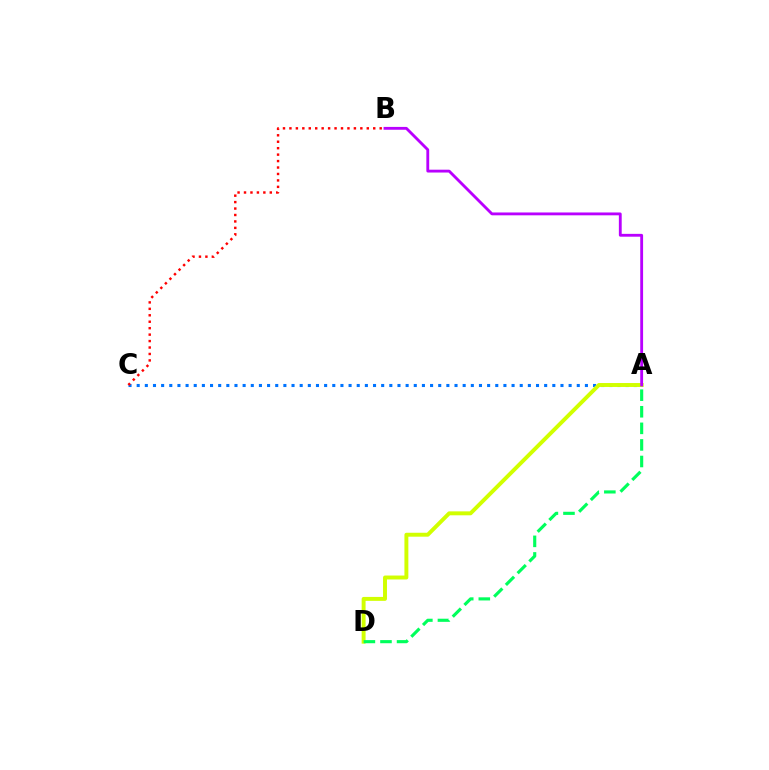{('A', 'C'): [{'color': '#0074ff', 'line_style': 'dotted', 'thickness': 2.21}], ('A', 'D'): [{'color': '#d1ff00', 'line_style': 'solid', 'thickness': 2.83}, {'color': '#00ff5c', 'line_style': 'dashed', 'thickness': 2.25}], ('A', 'B'): [{'color': '#b900ff', 'line_style': 'solid', 'thickness': 2.04}], ('B', 'C'): [{'color': '#ff0000', 'line_style': 'dotted', 'thickness': 1.75}]}